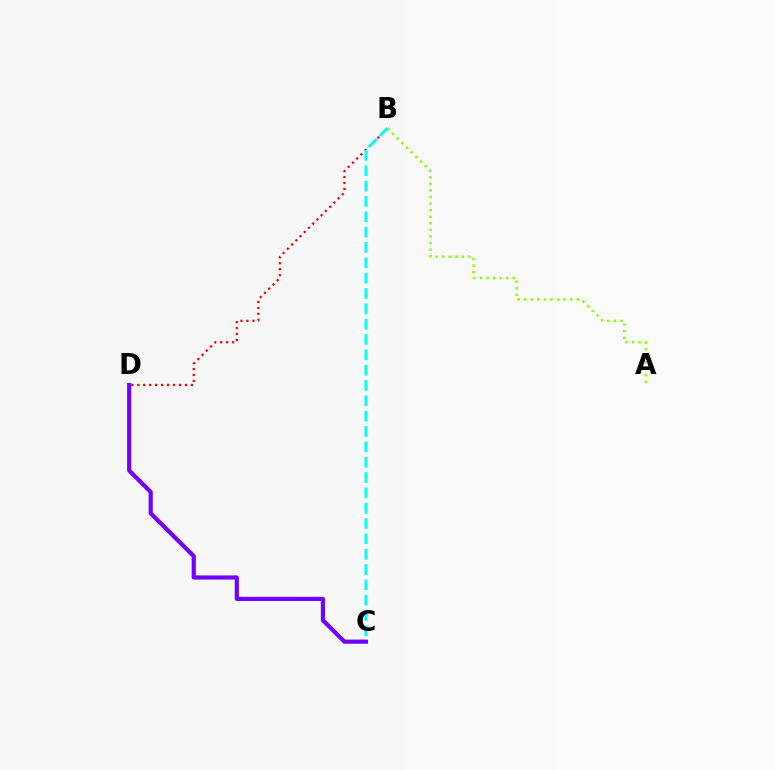{('B', 'D'): [{'color': '#ff0000', 'line_style': 'dotted', 'thickness': 1.62}], ('A', 'B'): [{'color': '#84ff00', 'line_style': 'dotted', 'thickness': 1.78}], ('B', 'C'): [{'color': '#00fff6', 'line_style': 'dashed', 'thickness': 2.08}], ('C', 'D'): [{'color': '#7200ff', 'line_style': 'solid', 'thickness': 3.0}]}